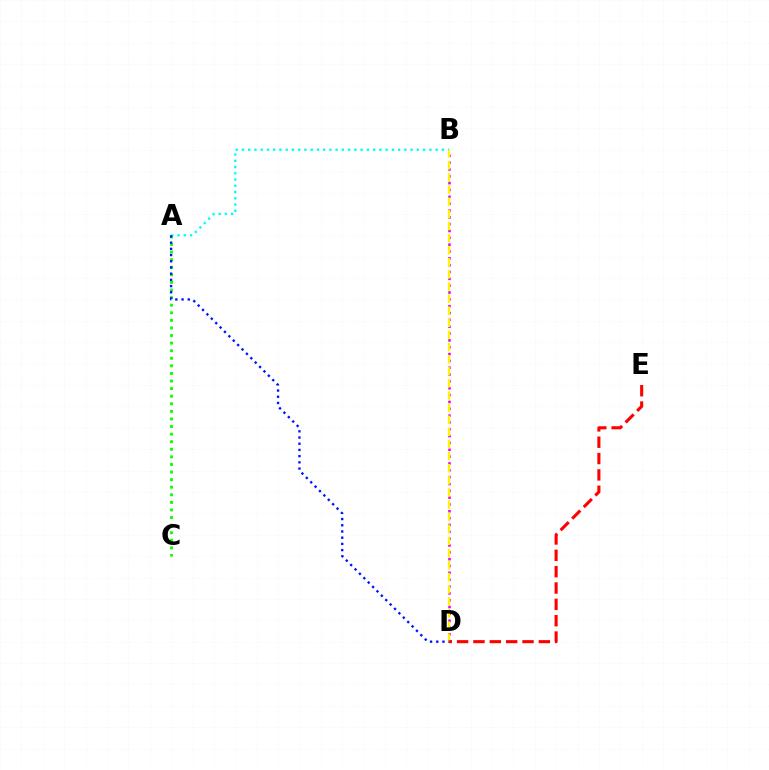{('B', 'D'): [{'color': '#ee00ff', 'line_style': 'dotted', 'thickness': 1.86}, {'color': '#fcf500', 'line_style': 'dashed', 'thickness': 1.65}], ('A', 'C'): [{'color': '#08ff00', 'line_style': 'dotted', 'thickness': 2.06}], ('A', 'B'): [{'color': '#00fff6', 'line_style': 'dotted', 'thickness': 1.7}], ('A', 'D'): [{'color': '#0010ff', 'line_style': 'dotted', 'thickness': 1.69}], ('D', 'E'): [{'color': '#ff0000', 'line_style': 'dashed', 'thickness': 2.22}]}